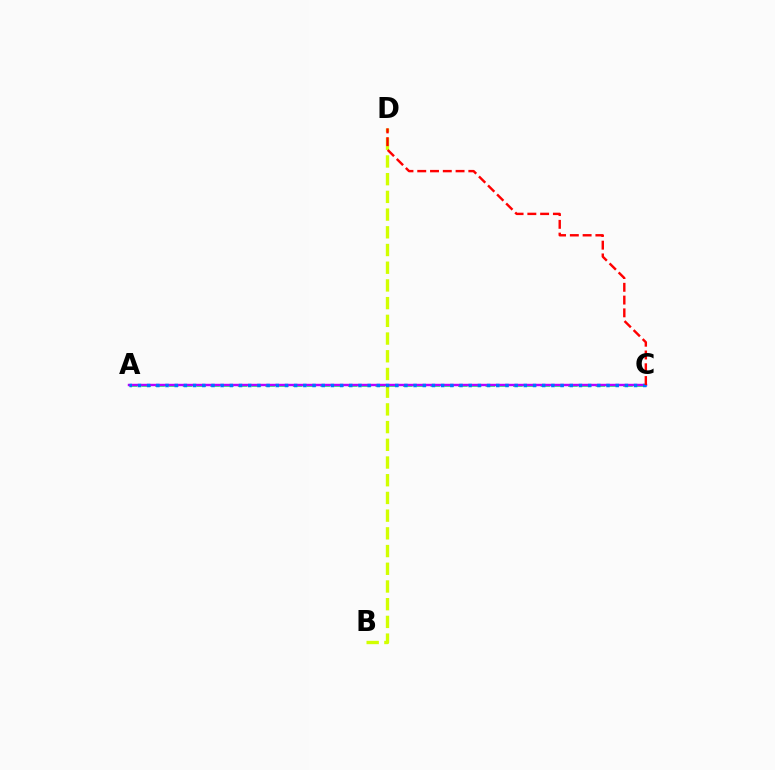{('B', 'D'): [{'color': '#d1ff00', 'line_style': 'dashed', 'thickness': 2.41}], ('A', 'C'): [{'color': '#00ff5c', 'line_style': 'dashed', 'thickness': 1.87}, {'color': '#b900ff', 'line_style': 'solid', 'thickness': 1.75}, {'color': '#0074ff', 'line_style': 'dotted', 'thickness': 2.5}], ('C', 'D'): [{'color': '#ff0000', 'line_style': 'dashed', 'thickness': 1.74}]}